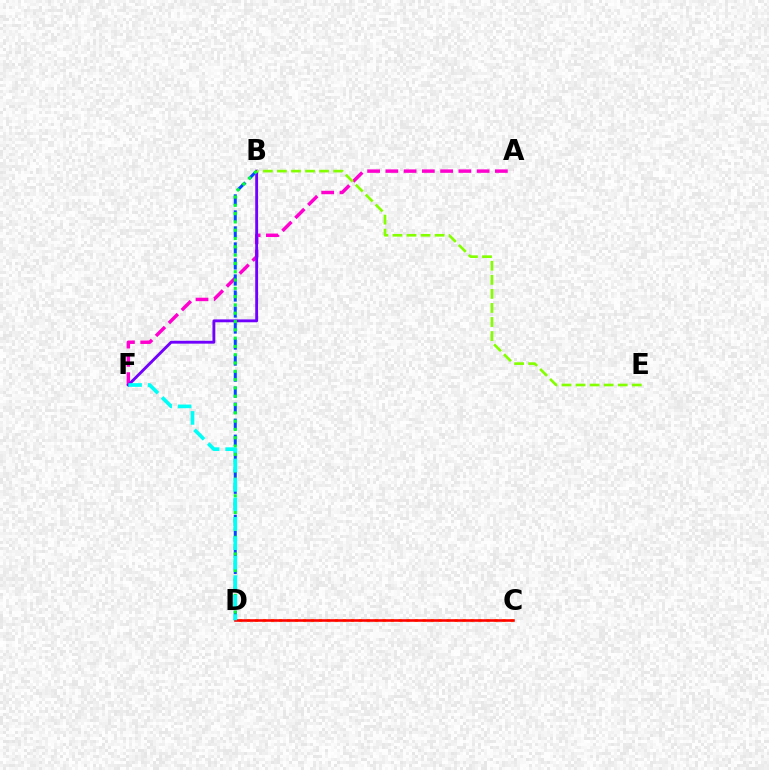{('A', 'F'): [{'color': '#ff00cf', 'line_style': 'dashed', 'thickness': 2.48}], ('B', 'D'): [{'color': '#004bff', 'line_style': 'dashed', 'thickness': 2.18}, {'color': '#00ff39', 'line_style': 'dotted', 'thickness': 2.26}], ('C', 'D'): [{'color': '#ffbd00', 'line_style': 'dotted', 'thickness': 2.17}, {'color': '#ff0000', 'line_style': 'solid', 'thickness': 1.86}], ('B', 'F'): [{'color': '#7200ff', 'line_style': 'solid', 'thickness': 2.07}], ('B', 'E'): [{'color': '#84ff00', 'line_style': 'dashed', 'thickness': 1.91}], ('D', 'F'): [{'color': '#00fff6', 'line_style': 'dashed', 'thickness': 2.64}]}